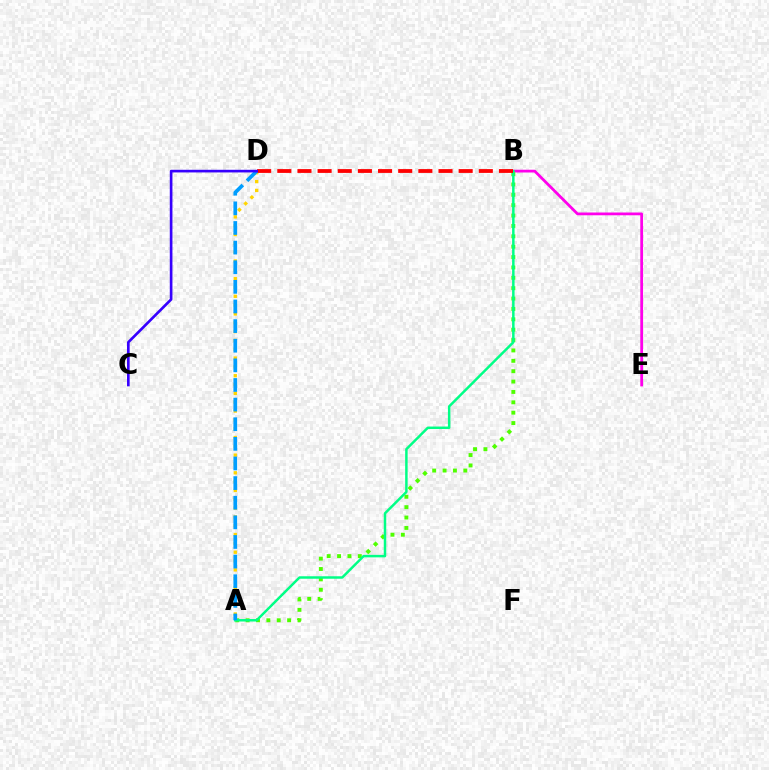{('B', 'E'): [{'color': '#ff00ed', 'line_style': 'solid', 'thickness': 1.99}], ('A', 'B'): [{'color': '#4fff00', 'line_style': 'dotted', 'thickness': 2.82}, {'color': '#00ff86', 'line_style': 'solid', 'thickness': 1.78}], ('A', 'D'): [{'color': '#ffd500', 'line_style': 'dotted', 'thickness': 2.4}, {'color': '#009eff', 'line_style': 'dashed', 'thickness': 2.67}], ('B', 'D'): [{'color': '#ff0000', 'line_style': 'dashed', 'thickness': 2.74}], ('C', 'D'): [{'color': '#3700ff', 'line_style': 'solid', 'thickness': 1.9}]}